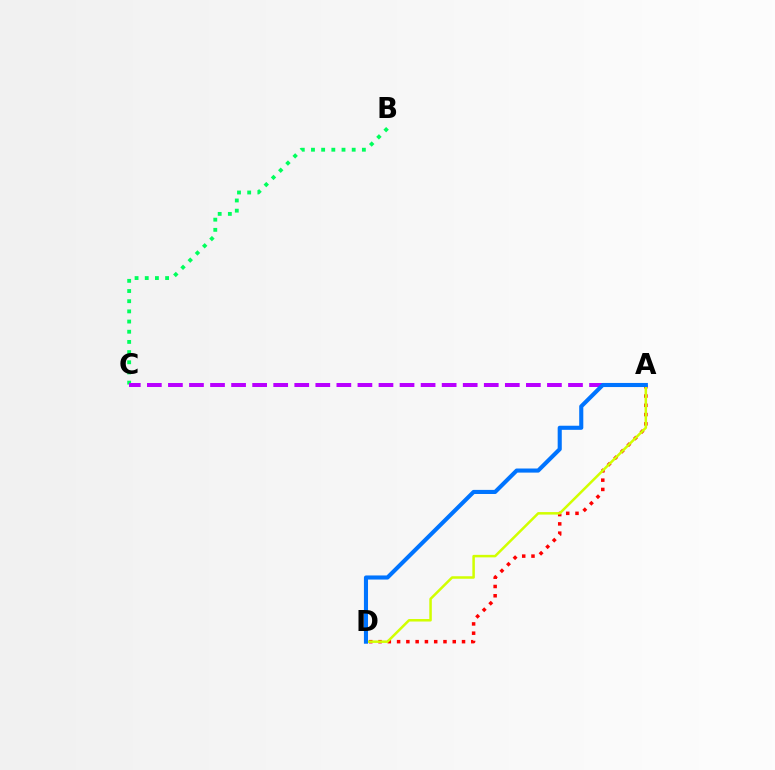{('A', 'D'): [{'color': '#ff0000', 'line_style': 'dotted', 'thickness': 2.52}, {'color': '#d1ff00', 'line_style': 'solid', 'thickness': 1.8}, {'color': '#0074ff', 'line_style': 'solid', 'thickness': 2.95}], ('B', 'C'): [{'color': '#00ff5c', 'line_style': 'dotted', 'thickness': 2.77}], ('A', 'C'): [{'color': '#b900ff', 'line_style': 'dashed', 'thickness': 2.86}]}